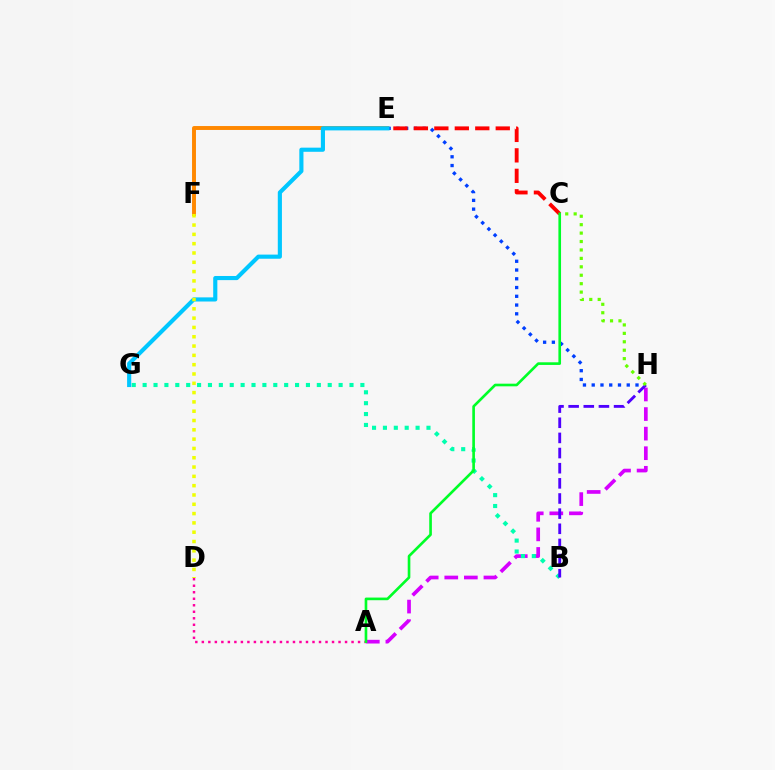{('A', 'H'): [{'color': '#d600ff', 'line_style': 'dashed', 'thickness': 2.66}], ('E', 'H'): [{'color': '#003fff', 'line_style': 'dotted', 'thickness': 2.38}], ('B', 'G'): [{'color': '#00ffaf', 'line_style': 'dotted', 'thickness': 2.96}], ('B', 'H'): [{'color': '#4f00ff', 'line_style': 'dashed', 'thickness': 2.06}], ('E', 'F'): [{'color': '#ff8800', 'line_style': 'solid', 'thickness': 2.83}], ('C', 'H'): [{'color': '#66ff00', 'line_style': 'dotted', 'thickness': 2.29}], ('C', 'E'): [{'color': '#ff0000', 'line_style': 'dashed', 'thickness': 2.78}], ('A', 'D'): [{'color': '#ff00a0', 'line_style': 'dotted', 'thickness': 1.77}], ('E', 'G'): [{'color': '#00c7ff', 'line_style': 'solid', 'thickness': 2.98}], ('D', 'F'): [{'color': '#eeff00', 'line_style': 'dotted', 'thickness': 2.53}], ('A', 'C'): [{'color': '#00ff27', 'line_style': 'solid', 'thickness': 1.9}]}